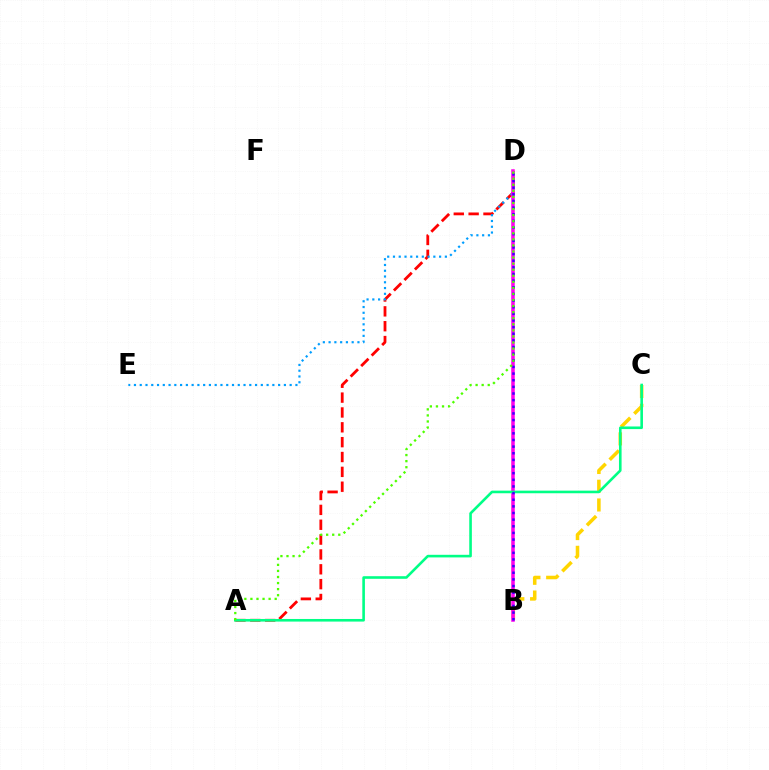{('B', 'C'): [{'color': '#ffd500', 'line_style': 'dashed', 'thickness': 2.55}], ('A', 'D'): [{'color': '#ff0000', 'line_style': 'dashed', 'thickness': 2.02}, {'color': '#4fff00', 'line_style': 'dotted', 'thickness': 1.65}], ('D', 'E'): [{'color': '#009eff', 'line_style': 'dotted', 'thickness': 1.57}], ('B', 'D'): [{'color': '#ff00ed', 'line_style': 'solid', 'thickness': 2.54}, {'color': '#3700ff', 'line_style': 'dotted', 'thickness': 1.8}], ('A', 'C'): [{'color': '#00ff86', 'line_style': 'solid', 'thickness': 1.88}]}